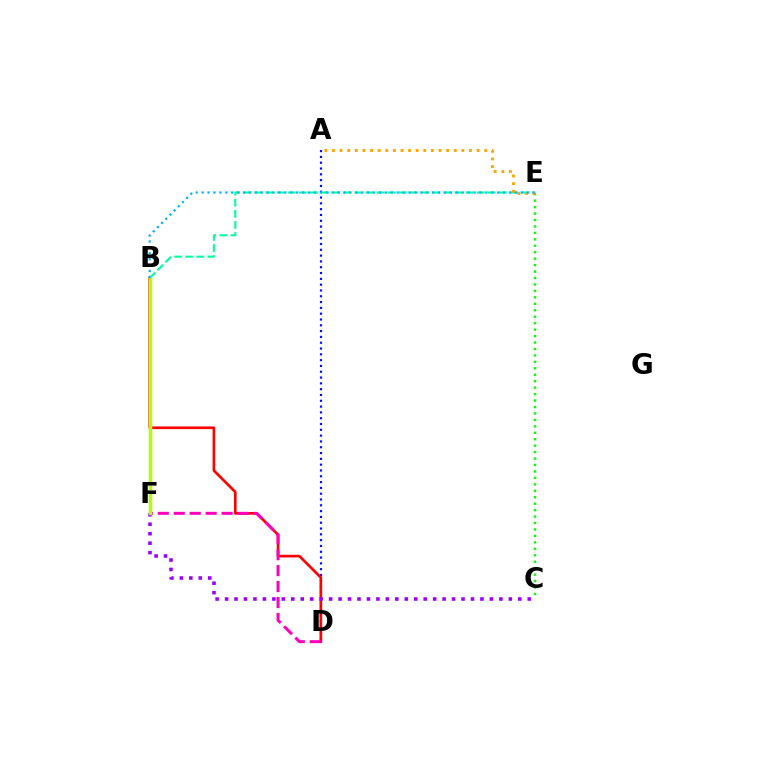{('A', 'D'): [{'color': '#0010ff', 'line_style': 'dotted', 'thickness': 1.58}], ('B', 'D'): [{'color': '#ff0000', 'line_style': 'solid', 'thickness': 1.91}], ('C', 'E'): [{'color': '#08ff00', 'line_style': 'dotted', 'thickness': 1.75}], ('C', 'F'): [{'color': '#9b00ff', 'line_style': 'dotted', 'thickness': 2.57}], ('B', 'E'): [{'color': '#00ff9d', 'line_style': 'dashed', 'thickness': 1.51}, {'color': '#00b5ff', 'line_style': 'dotted', 'thickness': 1.61}], ('A', 'E'): [{'color': '#ffa500', 'line_style': 'dotted', 'thickness': 2.07}], ('D', 'F'): [{'color': '#ff00bd', 'line_style': 'dashed', 'thickness': 2.17}], ('B', 'F'): [{'color': '#b3ff00', 'line_style': 'solid', 'thickness': 2.51}]}